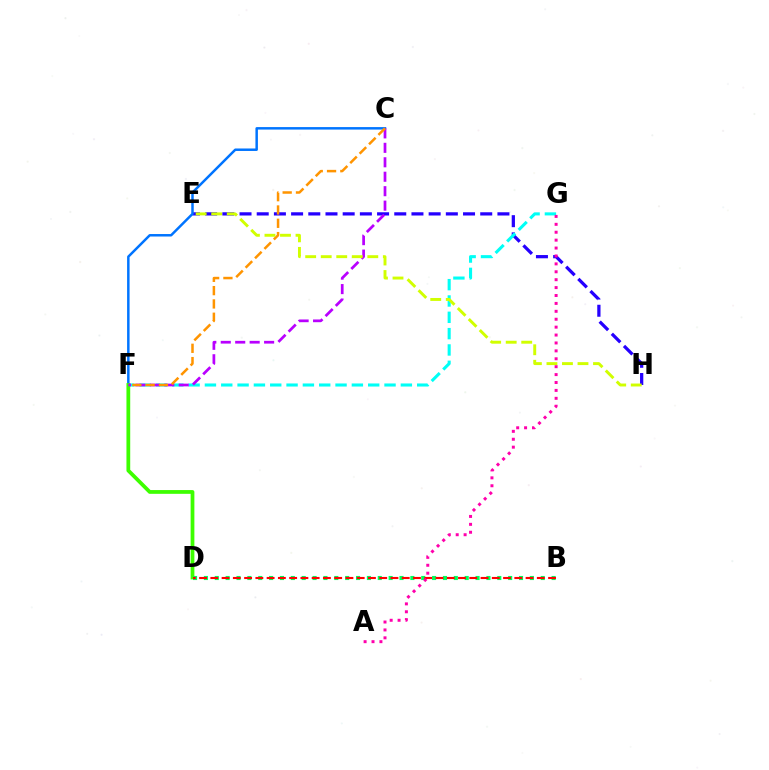{('E', 'H'): [{'color': '#2500ff', 'line_style': 'dashed', 'thickness': 2.34}, {'color': '#d1ff00', 'line_style': 'dashed', 'thickness': 2.11}], ('C', 'F'): [{'color': '#0074ff', 'line_style': 'solid', 'thickness': 1.79}, {'color': '#b900ff', 'line_style': 'dashed', 'thickness': 1.96}, {'color': '#ff9400', 'line_style': 'dashed', 'thickness': 1.81}], ('F', 'G'): [{'color': '#00fff6', 'line_style': 'dashed', 'thickness': 2.22}], ('D', 'F'): [{'color': '#3dff00', 'line_style': 'solid', 'thickness': 2.71}], ('B', 'D'): [{'color': '#00ff5c', 'line_style': 'dotted', 'thickness': 2.95}, {'color': '#ff0000', 'line_style': 'dashed', 'thickness': 1.53}], ('A', 'G'): [{'color': '#ff00ac', 'line_style': 'dotted', 'thickness': 2.15}]}